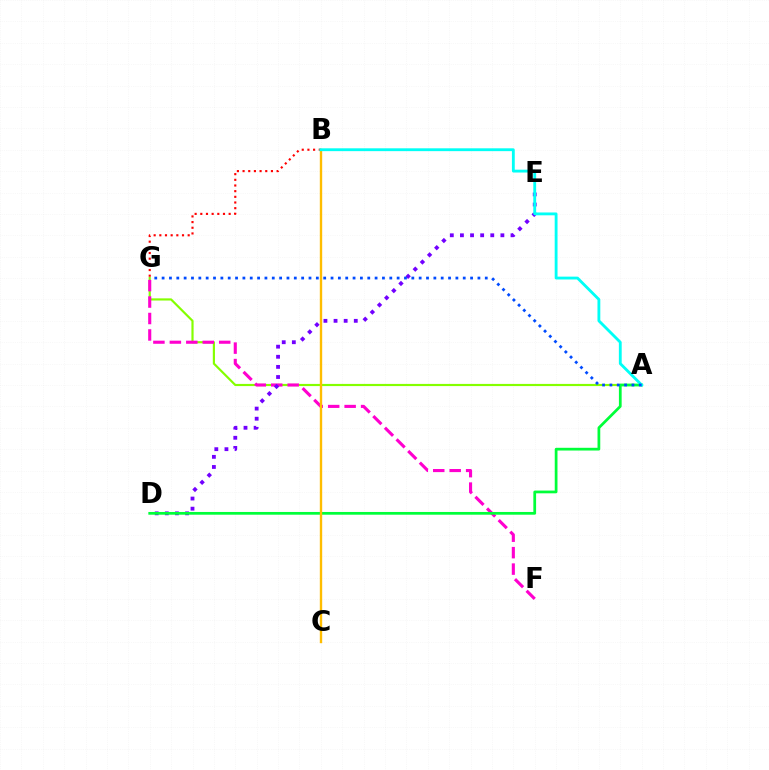{('A', 'G'): [{'color': '#84ff00', 'line_style': 'solid', 'thickness': 1.56}, {'color': '#004bff', 'line_style': 'dotted', 'thickness': 2.0}], ('B', 'G'): [{'color': '#ff0000', 'line_style': 'dotted', 'thickness': 1.54}], ('F', 'G'): [{'color': '#ff00cf', 'line_style': 'dashed', 'thickness': 2.24}], ('D', 'E'): [{'color': '#7200ff', 'line_style': 'dotted', 'thickness': 2.75}], ('A', 'D'): [{'color': '#00ff39', 'line_style': 'solid', 'thickness': 1.97}], ('B', 'C'): [{'color': '#ffbd00', 'line_style': 'solid', 'thickness': 1.71}], ('A', 'B'): [{'color': '#00fff6', 'line_style': 'solid', 'thickness': 2.04}]}